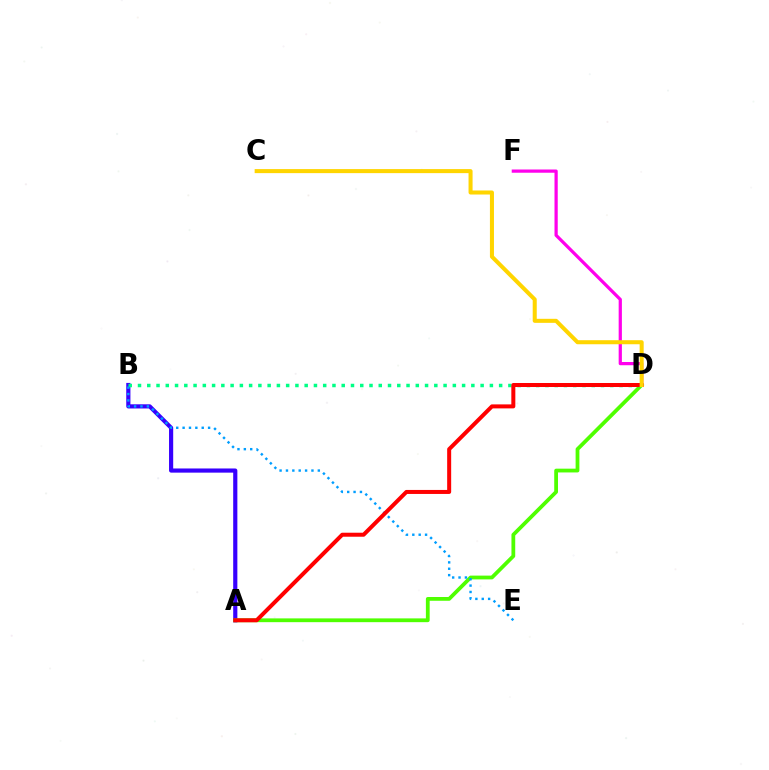{('A', 'B'): [{'color': '#3700ff', 'line_style': 'solid', 'thickness': 3.0}], ('A', 'D'): [{'color': '#4fff00', 'line_style': 'solid', 'thickness': 2.72}, {'color': '#ff0000', 'line_style': 'solid', 'thickness': 2.88}], ('B', 'D'): [{'color': '#00ff86', 'line_style': 'dotted', 'thickness': 2.52}], ('D', 'F'): [{'color': '#ff00ed', 'line_style': 'solid', 'thickness': 2.33}], ('B', 'E'): [{'color': '#009eff', 'line_style': 'dotted', 'thickness': 1.73}], ('C', 'D'): [{'color': '#ffd500', 'line_style': 'solid', 'thickness': 2.91}]}